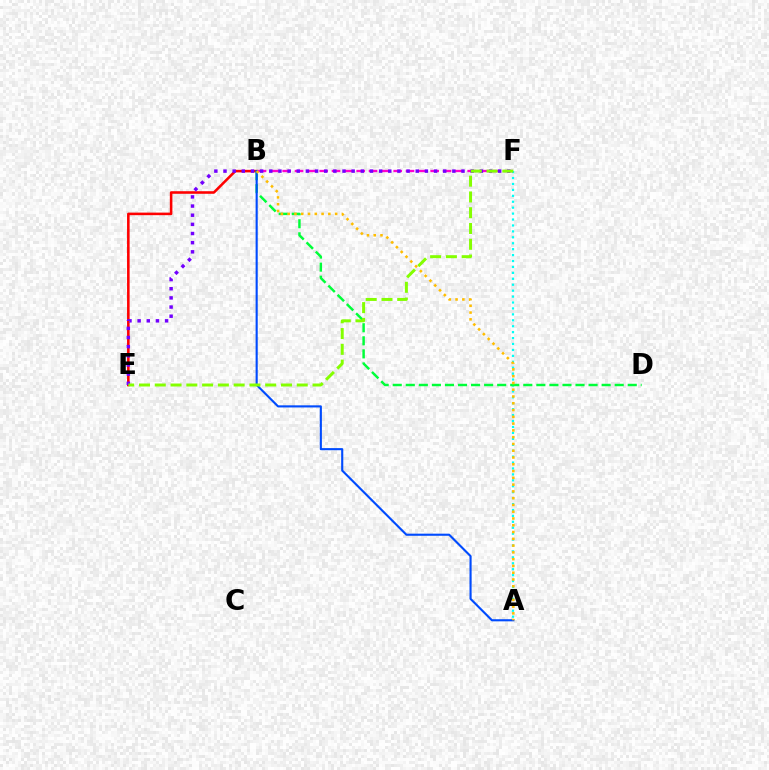{('A', 'F'): [{'color': '#00fff6', 'line_style': 'dotted', 'thickness': 1.61}], ('B', 'E'): [{'color': '#ff0000', 'line_style': 'solid', 'thickness': 1.85}], ('B', 'F'): [{'color': '#ff00cf', 'line_style': 'dashed', 'thickness': 1.68}], ('B', 'D'): [{'color': '#00ff39', 'line_style': 'dashed', 'thickness': 1.77}], ('E', 'F'): [{'color': '#7200ff', 'line_style': 'dotted', 'thickness': 2.49}, {'color': '#84ff00', 'line_style': 'dashed', 'thickness': 2.14}], ('A', 'B'): [{'color': '#004bff', 'line_style': 'solid', 'thickness': 1.53}, {'color': '#ffbd00', 'line_style': 'dotted', 'thickness': 1.84}]}